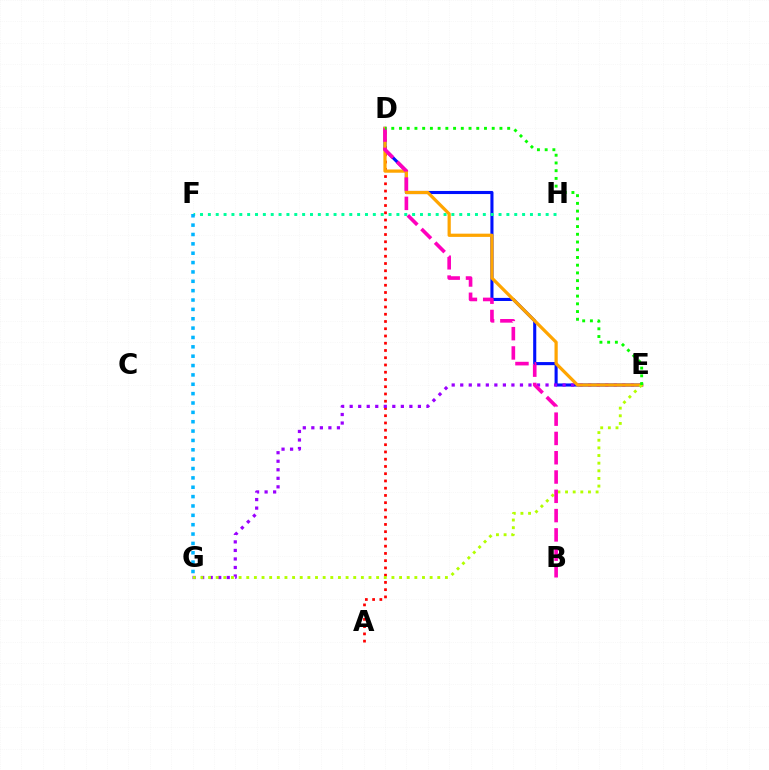{('A', 'D'): [{'color': '#ff0000', 'line_style': 'dotted', 'thickness': 1.97}], ('D', 'E'): [{'color': '#0010ff', 'line_style': 'solid', 'thickness': 2.23}, {'color': '#ffa500', 'line_style': 'solid', 'thickness': 2.32}, {'color': '#08ff00', 'line_style': 'dotted', 'thickness': 2.1}], ('F', 'H'): [{'color': '#00ff9d', 'line_style': 'dotted', 'thickness': 2.13}], ('E', 'G'): [{'color': '#9b00ff', 'line_style': 'dotted', 'thickness': 2.32}, {'color': '#b3ff00', 'line_style': 'dotted', 'thickness': 2.08}], ('F', 'G'): [{'color': '#00b5ff', 'line_style': 'dotted', 'thickness': 2.54}], ('B', 'D'): [{'color': '#ff00bd', 'line_style': 'dashed', 'thickness': 2.62}]}